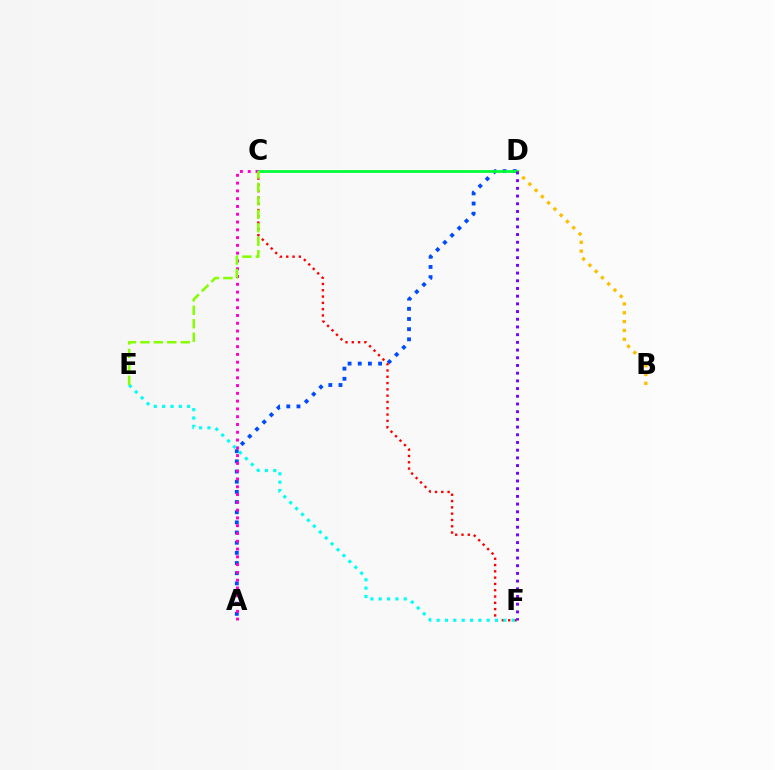{('B', 'D'): [{'color': '#ffbd00', 'line_style': 'dotted', 'thickness': 2.4}], ('A', 'D'): [{'color': '#004bff', 'line_style': 'dotted', 'thickness': 2.76}], ('C', 'F'): [{'color': '#ff0000', 'line_style': 'dotted', 'thickness': 1.71}], ('C', 'D'): [{'color': '#00ff39', 'line_style': 'solid', 'thickness': 2.01}], ('A', 'C'): [{'color': '#ff00cf', 'line_style': 'dotted', 'thickness': 2.12}], ('E', 'F'): [{'color': '#00fff6', 'line_style': 'dotted', 'thickness': 2.27}], ('D', 'F'): [{'color': '#7200ff', 'line_style': 'dotted', 'thickness': 2.09}], ('C', 'E'): [{'color': '#84ff00', 'line_style': 'dashed', 'thickness': 1.83}]}